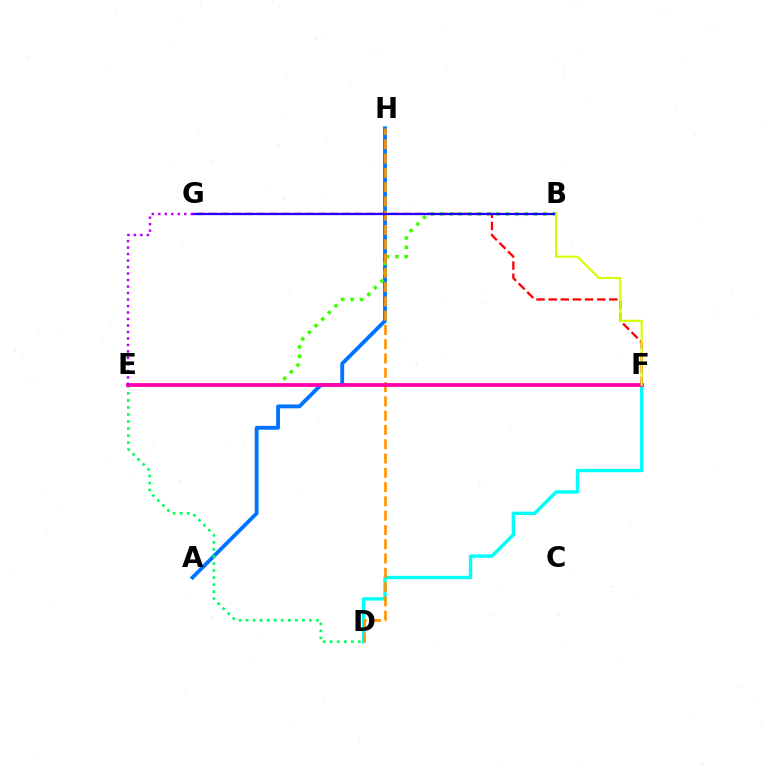{('D', 'F'): [{'color': '#00fff6', 'line_style': 'solid', 'thickness': 2.42}], ('A', 'H'): [{'color': '#0074ff', 'line_style': 'solid', 'thickness': 2.78}], ('F', 'G'): [{'color': '#ff0000', 'line_style': 'dashed', 'thickness': 1.65}], ('B', 'E'): [{'color': '#3dff00', 'line_style': 'dotted', 'thickness': 2.55}], ('D', 'H'): [{'color': '#ff9400', 'line_style': 'dashed', 'thickness': 1.94}], ('D', 'E'): [{'color': '#00ff5c', 'line_style': 'dotted', 'thickness': 1.91}], ('E', 'F'): [{'color': '#ff00ac', 'line_style': 'solid', 'thickness': 2.71}], ('B', 'G'): [{'color': '#2500ff', 'line_style': 'solid', 'thickness': 1.62}], ('B', 'F'): [{'color': '#d1ff00', 'line_style': 'solid', 'thickness': 1.55}], ('E', 'G'): [{'color': '#b900ff', 'line_style': 'dotted', 'thickness': 1.76}]}